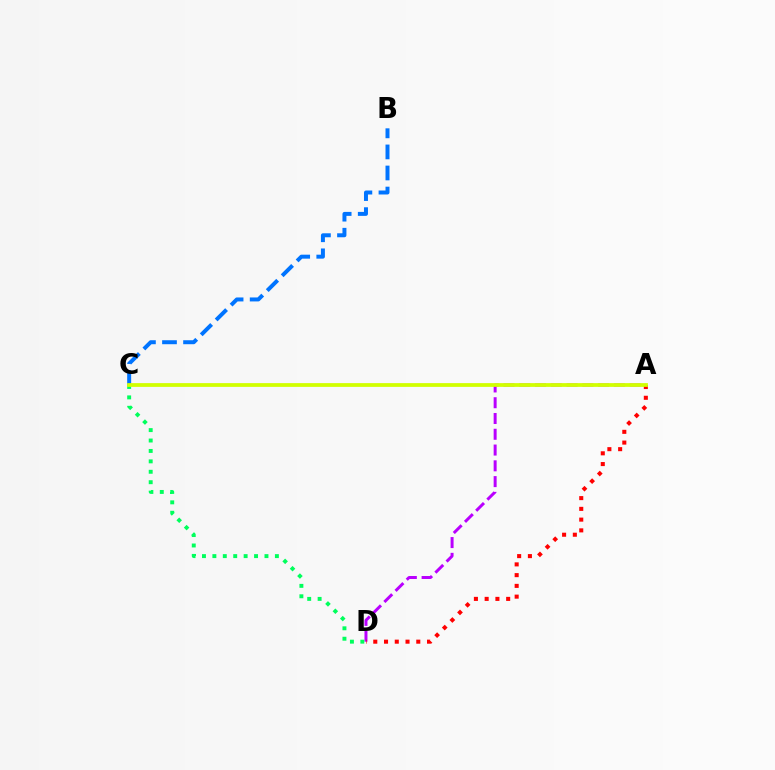{('B', 'C'): [{'color': '#0074ff', 'line_style': 'dashed', 'thickness': 2.86}], ('A', 'D'): [{'color': '#b900ff', 'line_style': 'dashed', 'thickness': 2.14}, {'color': '#ff0000', 'line_style': 'dotted', 'thickness': 2.92}], ('C', 'D'): [{'color': '#00ff5c', 'line_style': 'dotted', 'thickness': 2.83}], ('A', 'C'): [{'color': '#d1ff00', 'line_style': 'solid', 'thickness': 2.7}]}